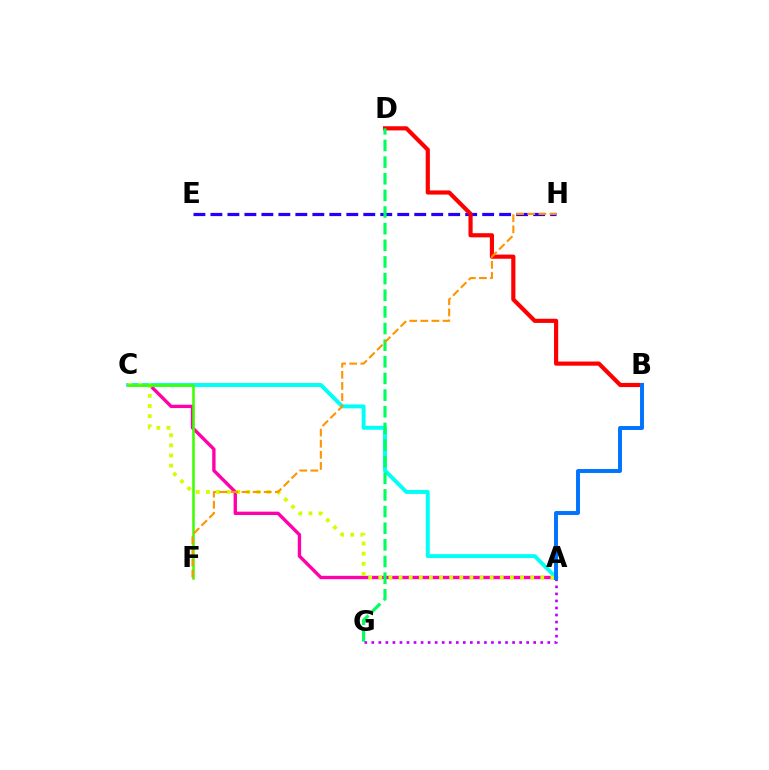{('A', 'C'): [{'color': '#ff00ac', 'line_style': 'solid', 'thickness': 2.42}, {'color': '#00fff6', 'line_style': 'solid', 'thickness': 2.83}, {'color': '#d1ff00', 'line_style': 'dotted', 'thickness': 2.75}], ('C', 'F'): [{'color': '#3dff00', 'line_style': 'solid', 'thickness': 1.84}], ('E', 'H'): [{'color': '#2500ff', 'line_style': 'dashed', 'thickness': 2.31}], ('B', 'D'): [{'color': '#ff0000', 'line_style': 'solid', 'thickness': 2.99}], ('D', 'G'): [{'color': '#00ff5c', 'line_style': 'dashed', 'thickness': 2.26}], ('F', 'H'): [{'color': '#ff9400', 'line_style': 'dashed', 'thickness': 1.51}], ('A', 'G'): [{'color': '#b900ff', 'line_style': 'dotted', 'thickness': 1.91}], ('A', 'B'): [{'color': '#0074ff', 'line_style': 'solid', 'thickness': 2.83}]}